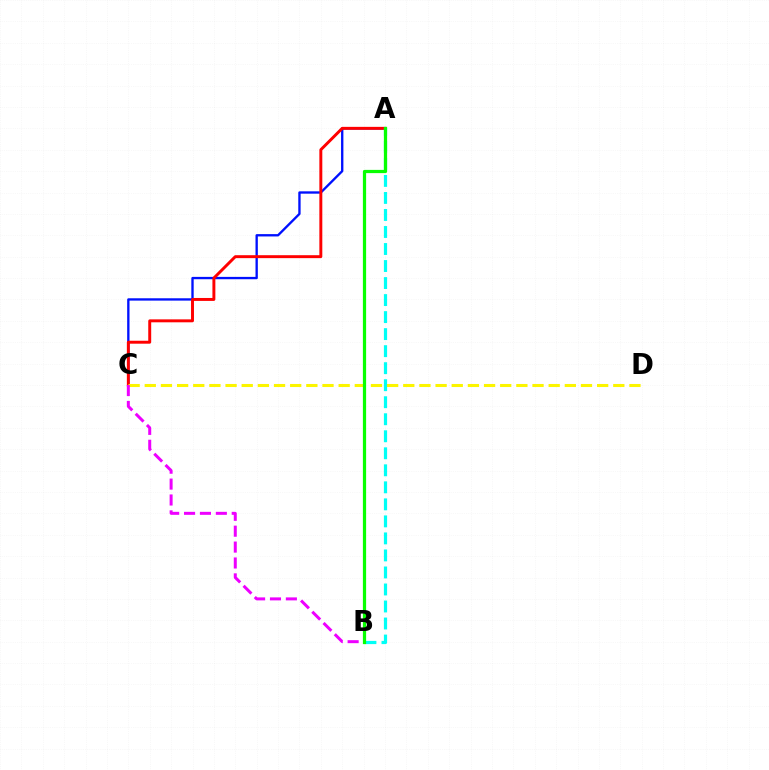{('A', 'C'): [{'color': '#0010ff', 'line_style': 'solid', 'thickness': 1.69}, {'color': '#ff0000', 'line_style': 'solid', 'thickness': 2.12}], ('A', 'B'): [{'color': '#00fff6', 'line_style': 'dashed', 'thickness': 2.31}, {'color': '#08ff00', 'line_style': 'solid', 'thickness': 2.32}], ('C', 'D'): [{'color': '#fcf500', 'line_style': 'dashed', 'thickness': 2.19}], ('B', 'C'): [{'color': '#ee00ff', 'line_style': 'dashed', 'thickness': 2.16}]}